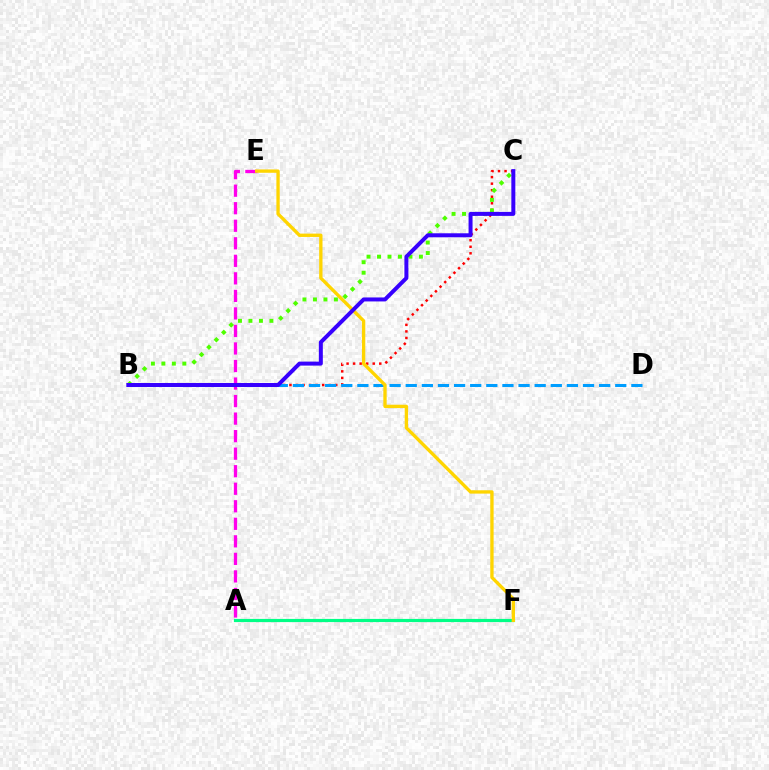{('B', 'C'): [{'color': '#ff0000', 'line_style': 'dotted', 'thickness': 1.78}, {'color': '#4fff00', 'line_style': 'dotted', 'thickness': 2.85}, {'color': '#3700ff', 'line_style': 'solid', 'thickness': 2.87}], ('A', 'E'): [{'color': '#ff00ed', 'line_style': 'dashed', 'thickness': 2.38}], ('B', 'D'): [{'color': '#009eff', 'line_style': 'dashed', 'thickness': 2.19}], ('A', 'F'): [{'color': '#00ff86', 'line_style': 'solid', 'thickness': 2.28}], ('E', 'F'): [{'color': '#ffd500', 'line_style': 'solid', 'thickness': 2.4}]}